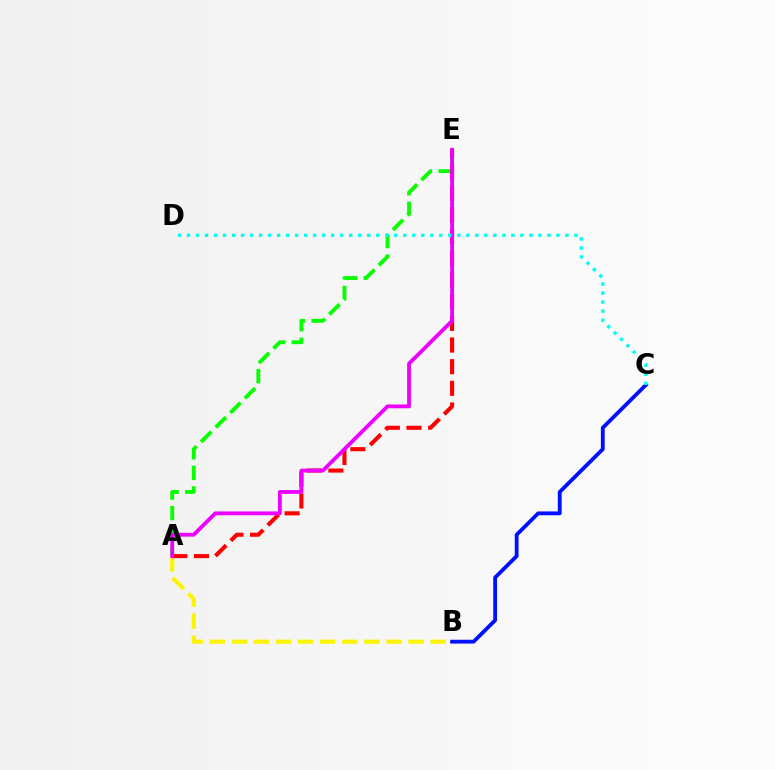{('A', 'B'): [{'color': '#fcf500', 'line_style': 'dashed', 'thickness': 3.0}], ('A', 'E'): [{'color': '#08ff00', 'line_style': 'dashed', 'thickness': 2.8}, {'color': '#ff0000', 'line_style': 'dashed', 'thickness': 2.94}, {'color': '#ee00ff', 'line_style': 'solid', 'thickness': 2.74}], ('B', 'C'): [{'color': '#0010ff', 'line_style': 'solid', 'thickness': 2.75}], ('C', 'D'): [{'color': '#00fff6', 'line_style': 'dotted', 'thickness': 2.45}]}